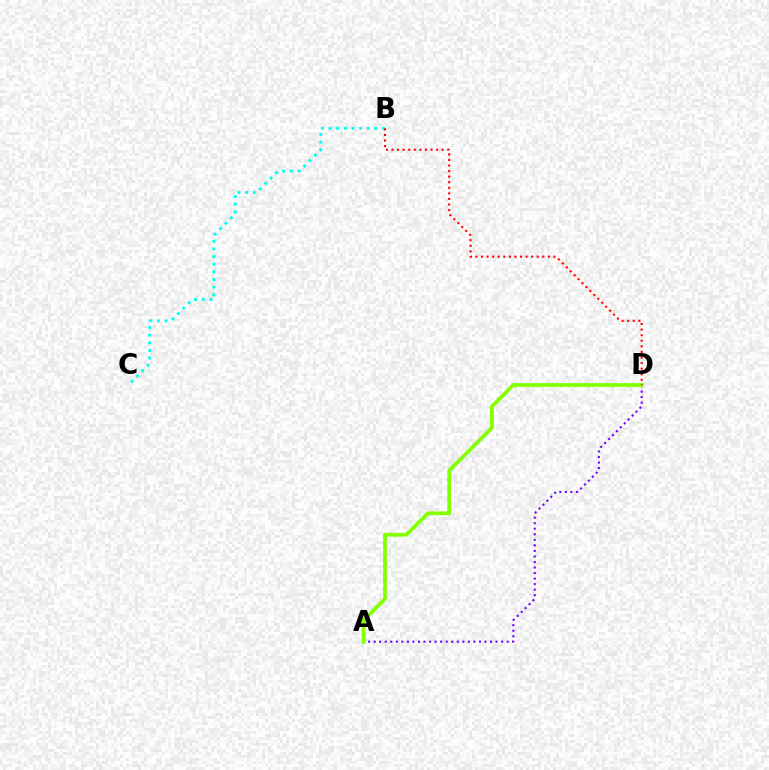{('A', 'D'): [{'color': '#7200ff', 'line_style': 'dotted', 'thickness': 1.51}, {'color': '#84ff00', 'line_style': 'solid', 'thickness': 2.7}], ('B', 'C'): [{'color': '#00fff6', 'line_style': 'dotted', 'thickness': 2.08}], ('B', 'D'): [{'color': '#ff0000', 'line_style': 'dotted', 'thickness': 1.51}]}